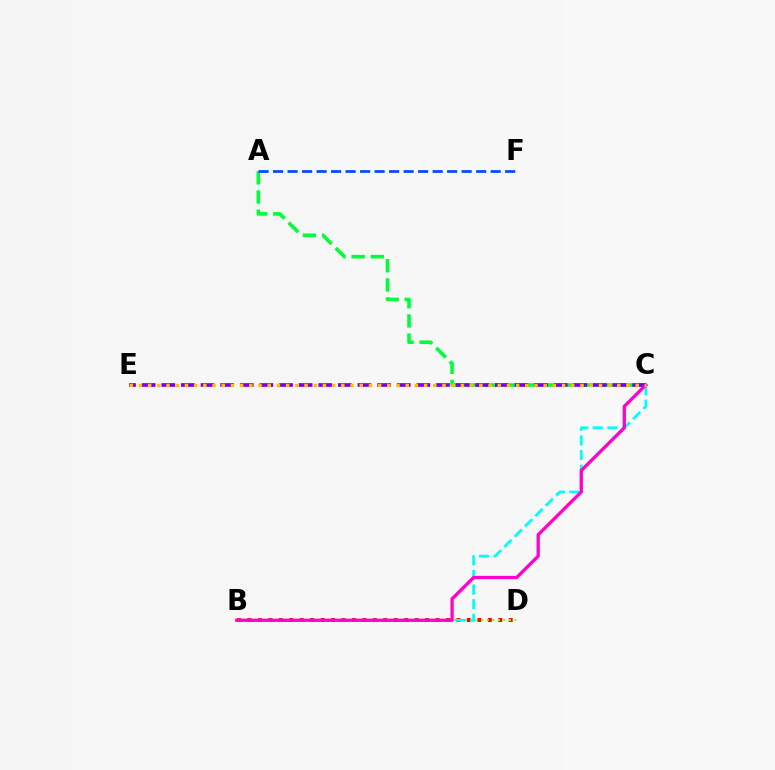{('B', 'D'): [{'color': '#ff0000', 'line_style': 'dotted', 'thickness': 2.84}, {'color': '#84ff00', 'line_style': 'dotted', 'thickness': 1.51}], ('A', 'C'): [{'color': '#00ff39', 'line_style': 'dashed', 'thickness': 2.61}], ('C', 'E'): [{'color': '#7200ff', 'line_style': 'dashed', 'thickness': 2.67}, {'color': '#ffbd00', 'line_style': 'dotted', 'thickness': 2.5}], ('A', 'F'): [{'color': '#004bff', 'line_style': 'dashed', 'thickness': 1.97}], ('B', 'C'): [{'color': '#00fff6', 'line_style': 'dashed', 'thickness': 1.98}, {'color': '#ff00cf', 'line_style': 'solid', 'thickness': 2.35}]}